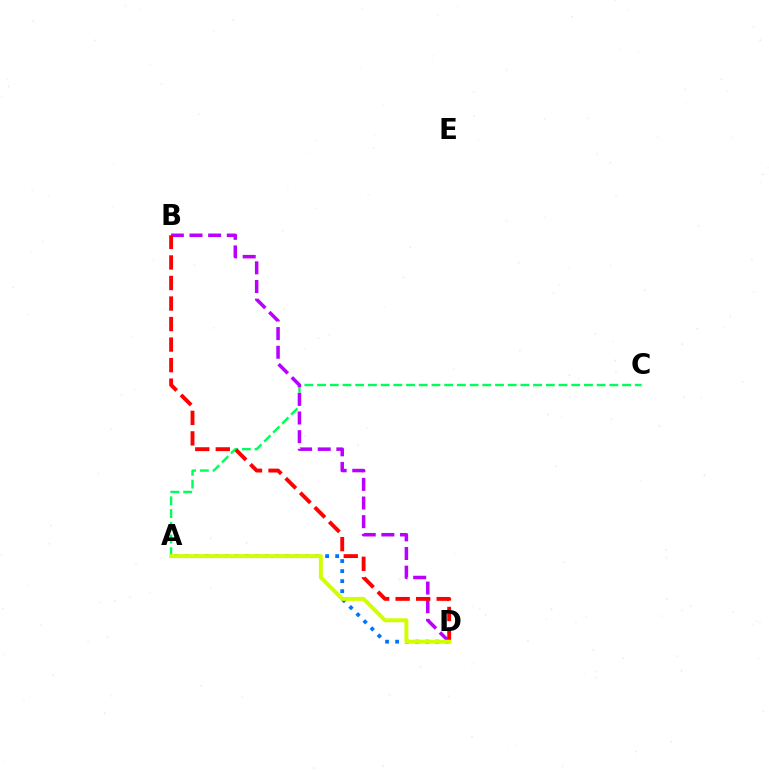{('A', 'C'): [{'color': '#00ff5c', 'line_style': 'dashed', 'thickness': 1.73}], ('A', 'D'): [{'color': '#0074ff', 'line_style': 'dotted', 'thickness': 2.73}, {'color': '#d1ff00', 'line_style': 'solid', 'thickness': 2.84}], ('B', 'D'): [{'color': '#b900ff', 'line_style': 'dashed', 'thickness': 2.53}, {'color': '#ff0000', 'line_style': 'dashed', 'thickness': 2.79}]}